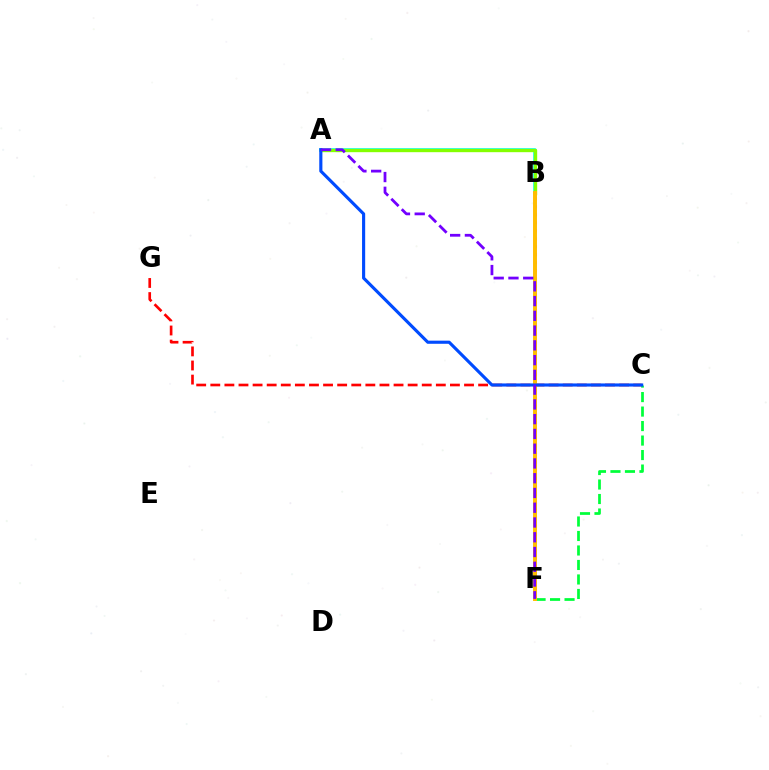{('B', 'F'): [{'color': '#ff00cf', 'line_style': 'dotted', 'thickness': 2.17}, {'color': '#ffbd00', 'line_style': 'solid', 'thickness': 2.85}], ('C', 'G'): [{'color': '#ff0000', 'line_style': 'dashed', 'thickness': 1.91}], ('A', 'B'): [{'color': '#00fff6', 'line_style': 'solid', 'thickness': 2.59}, {'color': '#84ff00', 'line_style': 'solid', 'thickness': 2.42}], ('C', 'F'): [{'color': '#00ff39', 'line_style': 'dashed', 'thickness': 1.97}], ('A', 'C'): [{'color': '#004bff', 'line_style': 'solid', 'thickness': 2.25}], ('A', 'F'): [{'color': '#7200ff', 'line_style': 'dashed', 'thickness': 2.01}]}